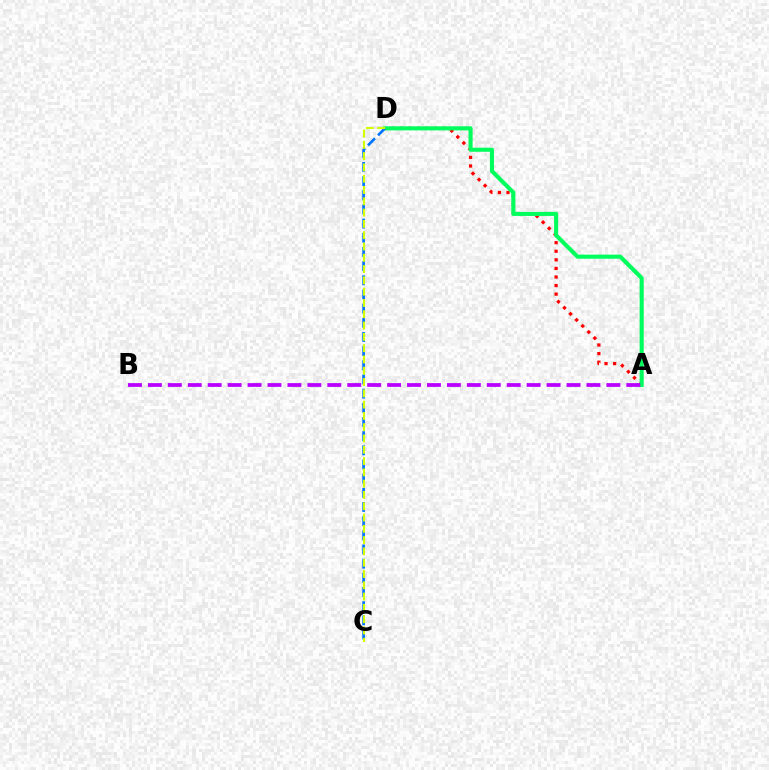{('A', 'D'): [{'color': '#ff0000', 'line_style': 'dotted', 'thickness': 2.33}, {'color': '#00ff5c', 'line_style': 'solid', 'thickness': 2.95}], ('A', 'B'): [{'color': '#b900ff', 'line_style': 'dashed', 'thickness': 2.71}], ('C', 'D'): [{'color': '#0074ff', 'line_style': 'dashed', 'thickness': 1.92}, {'color': '#d1ff00', 'line_style': 'dashed', 'thickness': 1.53}]}